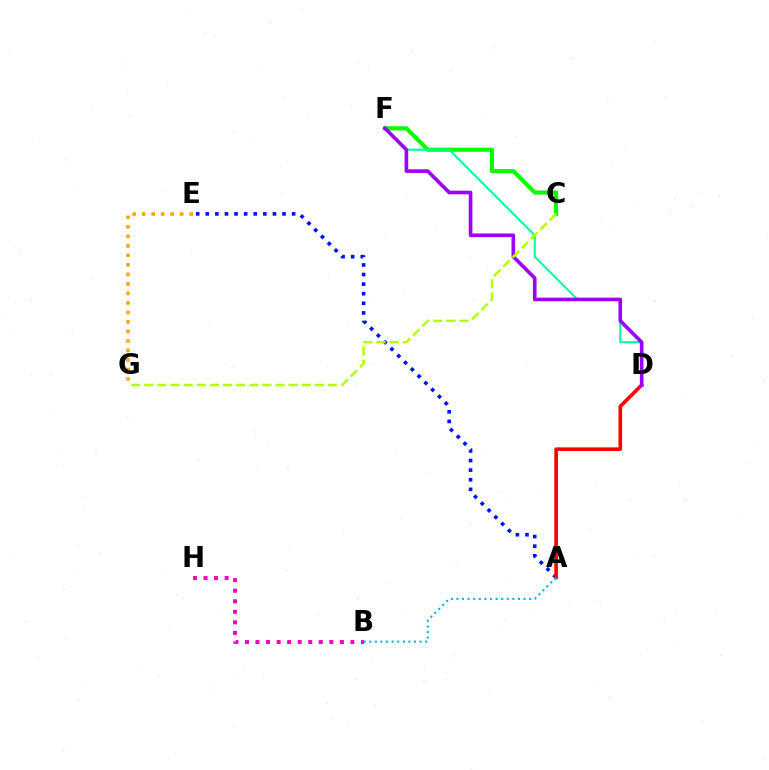{('B', 'H'): [{'color': '#ff00bd', 'line_style': 'dotted', 'thickness': 2.86}], ('C', 'F'): [{'color': '#08ff00', 'line_style': 'solid', 'thickness': 2.99}], ('A', 'E'): [{'color': '#0010ff', 'line_style': 'dotted', 'thickness': 2.61}], ('A', 'D'): [{'color': '#ff0000', 'line_style': 'solid', 'thickness': 2.6}], ('D', 'F'): [{'color': '#00ff9d', 'line_style': 'solid', 'thickness': 1.53}, {'color': '#9b00ff', 'line_style': 'solid', 'thickness': 2.62}], ('A', 'B'): [{'color': '#00b5ff', 'line_style': 'dotted', 'thickness': 1.52}], ('C', 'G'): [{'color': '#b3ff00', 'line_style': 'dashed', 'thickness': 1.78}], ('E', 'G'): [{'color': '#ffa500', 'line_style': 'dotted', 'thickness': 2.58}]}